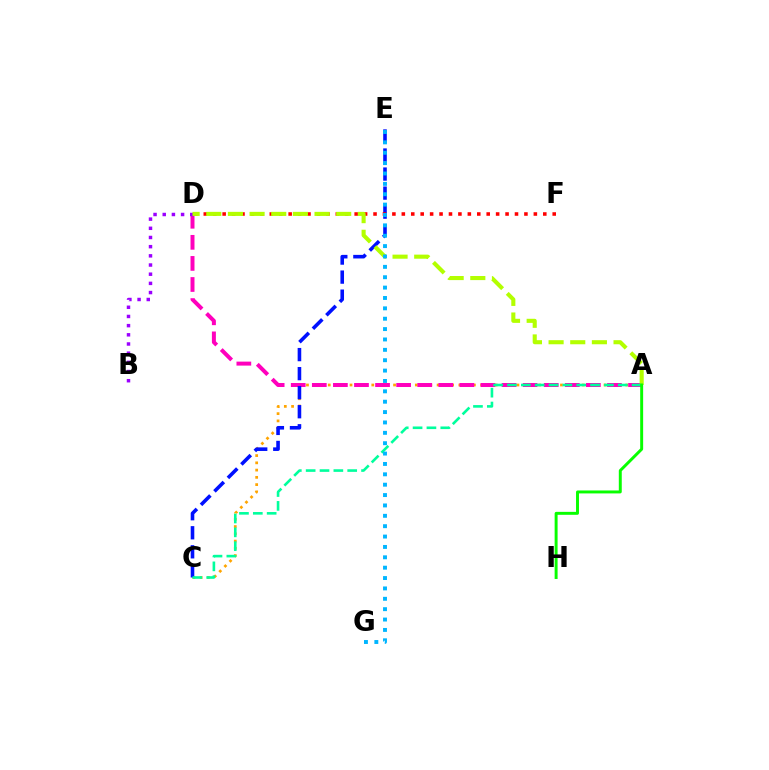{('A', 'C'): [{'color': '#ffa500', 'line_style': 'dotted', 'thickness': 1.97}, {'color': '#00ff9d', 'line_style': 'dashed', 'thickness': 1.88}], ('A', 'D'): [{'color': '#ff00bd', 'line_style': 'dashed', 'thickness': 2.86}, {'color': '#b3ff00', 'line_style': 'dashed', 'thickness': 2.94}], ('C', 'E'): [{'color': '#0010ff', 'line_style': 'dashed', 'thickness': 2.59}], ('D', 'F'): [{'color': '#ff0000', 'line_style': 'dotted', 'thickness': 2.56}], ('B', 'D'): [{'color': '#9b00ff', 'line_style': 'dotted', 'thickness': 2.49}], ('E', 'G'): [{'color': '#00b5ff', 'line_style': 'dotted', 'thickness': 2.82}], ('A', 'H'): [{'color': '#08ff00', 'line_style': 'solid', 'thickness': 2.12}]}